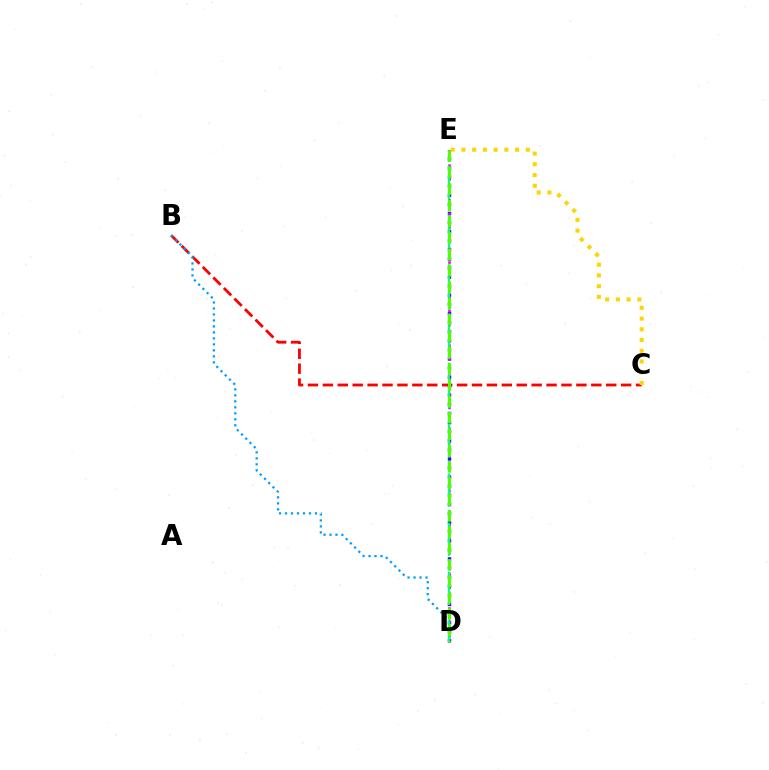{('B', 'C'): [{'color': '#ff0000', 'line_style': 'dashed', 'thickness': 2.03}], ('D', 'E'): [{'color': '#3700ff', 'line_style': 'dotted', 'thickness': 2.47}, {'color': '#ff00ed', 'line_style': 'dotted', 'thickness': 1.88}, {'color': '#00ff86', 'line_style': 'dashed', 'thickness': 1.67}, {'color': '#4fff00', 'line_style': 'dashed', 'thickness': 2.22}], ('B', 'D'): [{'color': '#009eff', 'line_style': 'dotted', 'thickness': 1.63}], ('C', 'E'): [{'color': '#ffd500', 'line_style': 'dotted', 'thickness': 2.92}]}